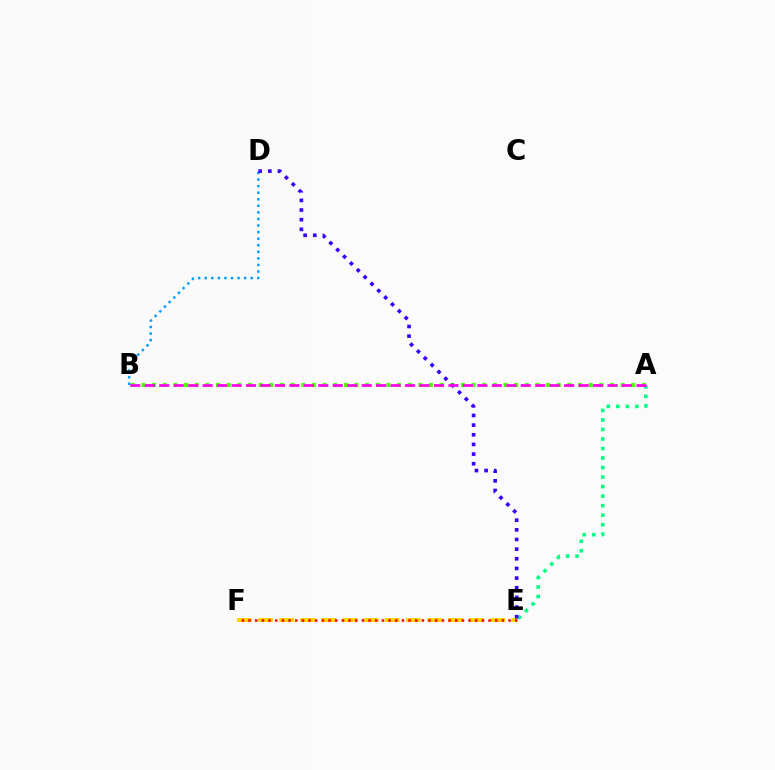{('A', 'E'): [{'color': '#00ff86', 'line_style': 'dotted', 'thickness': 2.59}], ('E', 'F'): [{'color': '#ffd500', 'line_style': 'dashed', 'thickness': 2.87}, {'color': '#ff0000', 'line_style': 'dotted', 'thickness': 1.81}], ('A', 'B'): [{'color': '#4fff00', 'line_style': 'dotted', 'thickness': 2.89}, {'color': '#ff00ed', 'line_style': 'dashed', 'thickness': 1.96}], ('B', 'D'): [{'color': '#009eff', 'line_style': 'dotted', 'thickness': 1.79}], ('D', 'E'): [{'color': '#3700ff', 'line_style': 'dotted', 'thickness': 2.62}]}